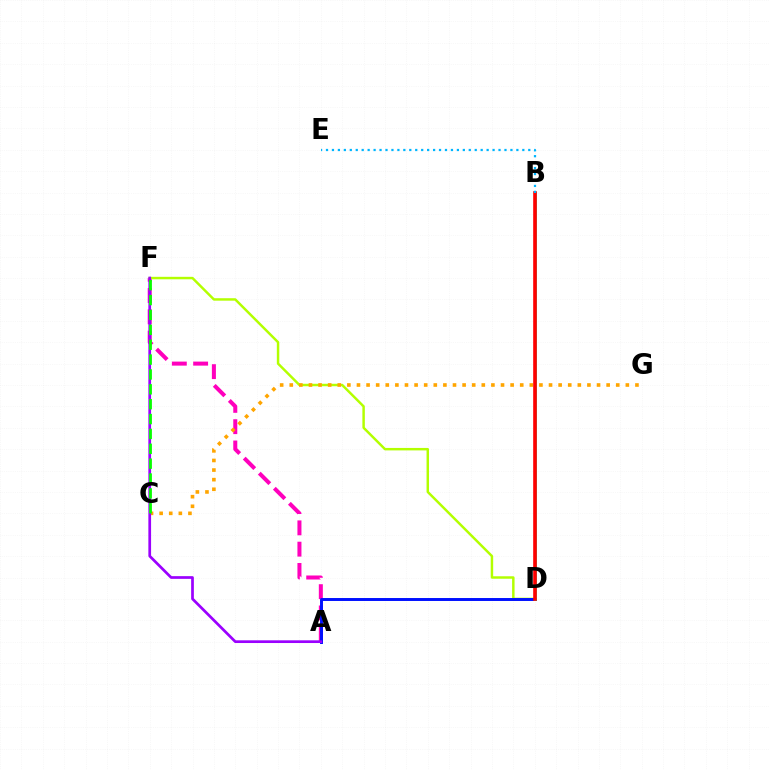{('A', 'F'): [{'color': '#ff00bd', 'line_style': 'dashed', 'thickness': 2.89}, {'color': '#9b00ff', 'line_style': 'solid', 'thickness': 1.95}], ('D', 'F'): [{'color': '#b3ff00', 'line_style': 'solid', 'thickness': 1.77}], ('C', 'G'): [{'color': '#ffa500', 'line_style': 'dotted', 'thickness': 2.61}], ('A', 'D'): [{'color': '#0010ff', 'line_style': 'solid', 'thickness': 2.12}], ('B', 'D'): [{'color': '#00ff9d', 'line_style': 'solid', 'thickness': 1.97}, {'color': '#ff0000', 'line_style': 'solid', 'thickness': 2.61}], ('B', 'E'): [{'color': '#00b5ff', 'line_style': 'dotted', 'thickness': 1.62}], ('C', 'F'): [{'color': '#08ff00', 'line_style': 'dashed', 'thickness': 2.02}]}